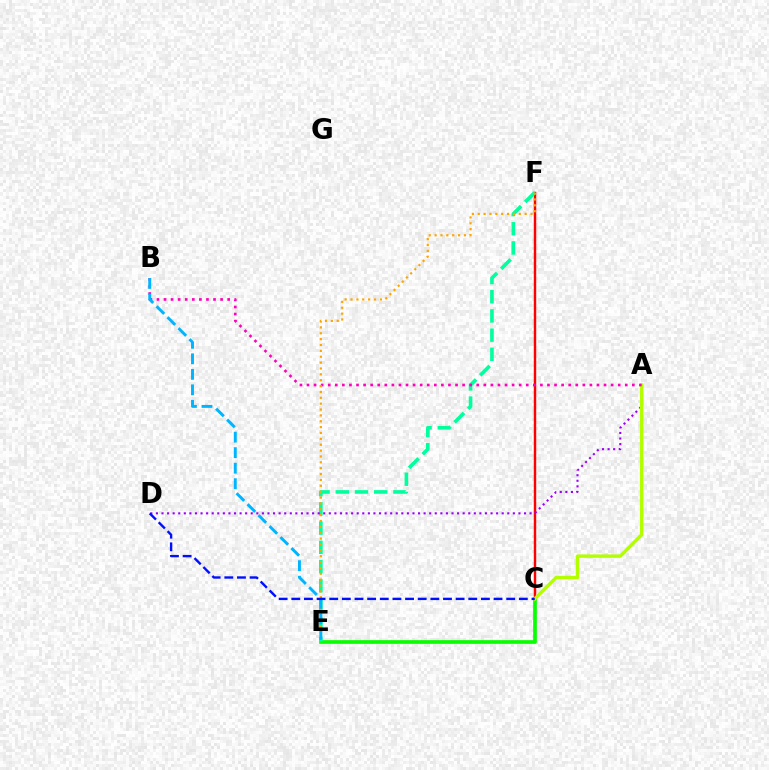{('C', 'F'): [{'color': '#ff0000', 'line_style': 'solid', 'thickness': 1.75}], ('C', 'E'): [{'color': '#08ff00', 'line_style': 'solid', 'thickness': 2.66}], ('E', 'F'): [{'color': '#00ff9d', 'line_style': 'dashed', 'thickness': 2.61}, {'color': '#ffa500', 'line_style': 'dotted', 'thickness': 1.59}], ('A', 'D'): [{'color': '#9b00ff', 'line_style': 'dotted', 'thickness': 1.52}], ('A', 'C'): [{'color': '#b3ff00', 'line_style': 'solid', 'thickness': 2.44}], ('A', 'B'): [{'color': '#ff00bd', 'line_style': 'dotted', 'thickness': 1.92}], ('B', 'E'): [{'color': '#00b5ff', 'line_style': 'dashed', 'thickness': 2.11}], ('C', 'D'): [{'color': '#0010ff', 'line_style': 'dashed', 'thickness': 1.72}]}